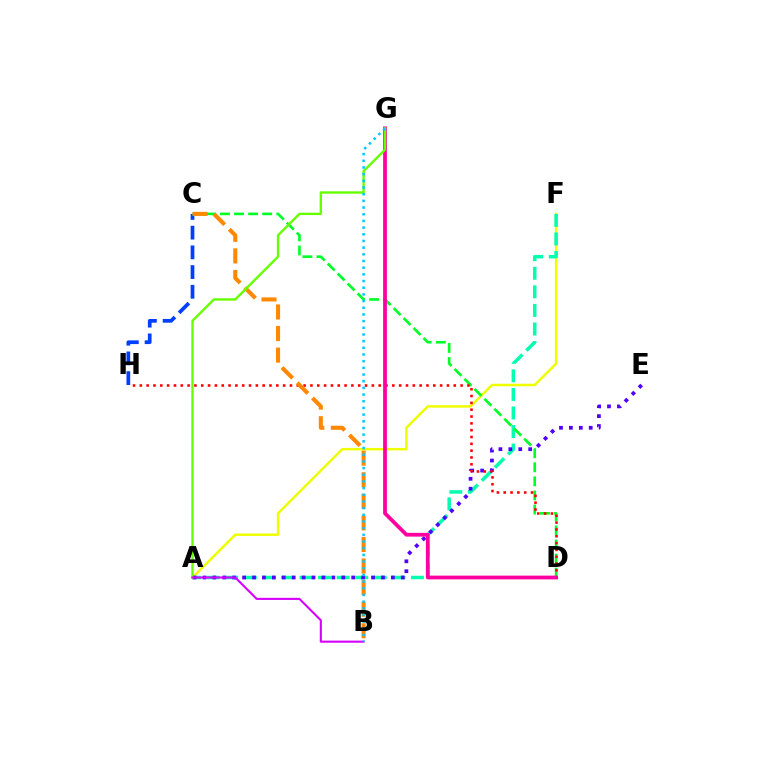{('C', 'H'): [{'color': '#003fff', 'line_style': 'dashed', 'thickness': 2.68}], ('A', 'F'): [{'color': '#eeff00', 'line_style': 'solid', 'thickness': 1.79}, {'color': '#00ffaf', 'line_style': 'dashed', 'thickness': 2.52}], ('A', 'E'): [{'color': '#4f00ff', 'line_style': 'dotted', 'thickness': 2.69}], ('C', 'D'): [{'color': '#00ff27', 'line_style': 'dashed', 'thickness': 1.91}], ('D', 'H'): [{'color': '#ff0000', 'line_style': 'dotted', 'thickness': 1.85}], ('B', 'C'): [{'color': '#ff8800', 'line_style': 'dashed', 'thickness': 2.93}], ('D', 'G'): [{'color': '#ff00a0', 'line_style': 'solid', 'thickness': 2.71}], ('A', 'G'): [{'color': '#66ff00', 'line_style': 'solid', 'thickness': 1.71}], ('A', 'B'): [{'color': '#d600ff', 'line_style': 'solid', 'thickness': 1.51}], ('B', 'G'): [{'color': '#00c7ff', 'line_style': 'dotted', 'thickness': 1.81}]}